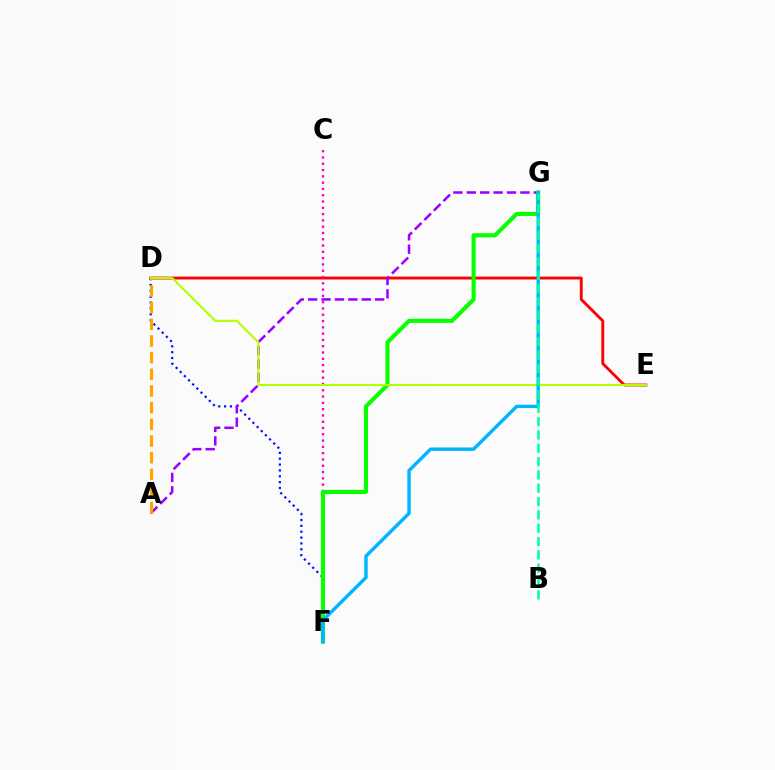{('D', 'E'): [{'color': '#ff0000', 'line_style': 'solid', 'thickness': 2.07}, {'color': '#b3ff00', 'line_style': 'solid', 'thickness': 1.51}], ('D', 'F'): [{'color': '#0010ff', 'line_style': 'dotted', 'thickness': 1.59}], ('C', 'F'): [{'color': '#ff00bd', 'line_style': 'dotted', 'thickness': 1.71}], ('A', 'G'): [{'color': '#9b00ff', 'line_style': 'dashed', 'thickness': 1.82}], ('F', 'G'): [{'color': '#08ff00', 'line_style': 'solid', 'thickness': 2.96}, {'color': '#00b5ff', 'line_style': 'solid', 'thickness': 2.45}], ('A', 'D'): [{'color': '#ffa500', 'line_style': 'dashed', 'thickness': 2.26}], ('B', 'G'): [{'color': '#00ff9d', 'line_style': 'dashed', 'thickness': 1.81}]}